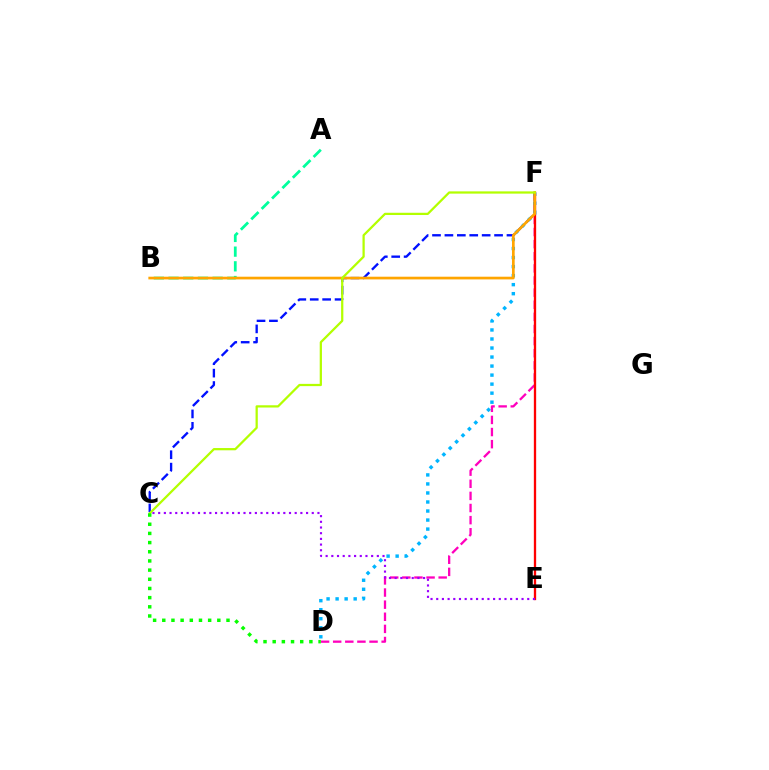{('C', 'F'): [{'color': '#0010ff', 'line_style': 'dashed', 'thickness': 1.69}, {'color': '#b3ff00', 'line_style': 'solid', 'thickness': 1.62}], ('D', 'F'): [{'color': '#ff00bd', 'line_style': 'dashed', 'thickness': 1.65}, {'color': '#00b5ff', 'line_style': 'dotted', 'thickness': 2.45}], ('A', 'B'): [{'color': '#00ff9d', 'line_style': 'dashed', 'thickness': 2.0}], ('E', 'F'): [{'color': '#ff0000', 'line_style': 'solid', 'thickness': 1.66}], ('B', 'F'): [{'color': '#ffa500', 'line_style': 'solid', 'thickness': 1.94}], ('C', 'D'): [{'color': '#08ff00', 'line_style': 'dotted', 'thickness': 2.49}], ('C', 'E'): [{'color': '#9b00ff', 'line_style': 'dotted', 'thickness': 1.55}]}